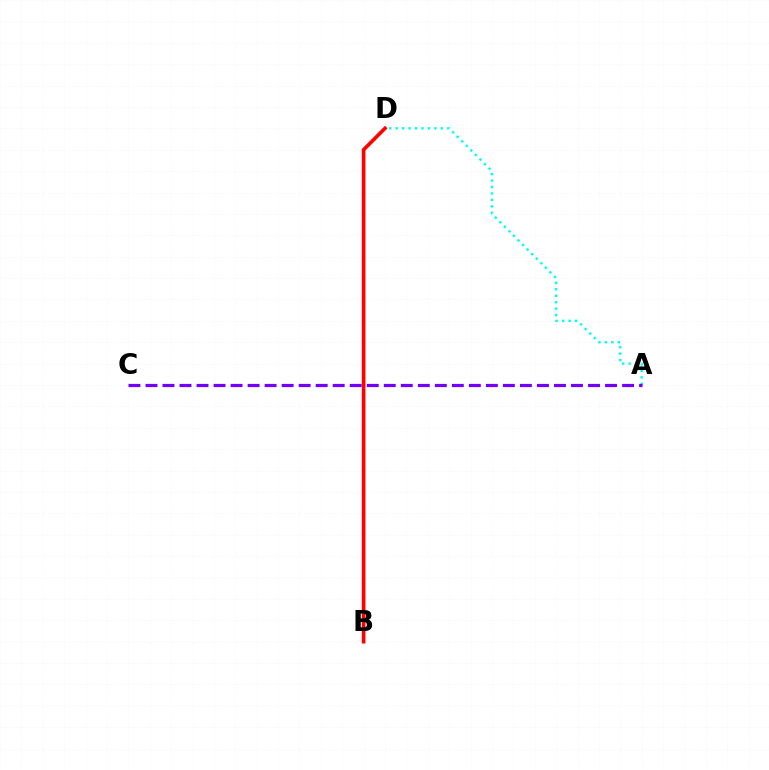{('A', 'D'): [{'color': '#00fff6', 'line_style': 'dotted', 'thickness': 1.75}], ('B', 'D'): [{'color': '#84ff00', 'line_style': 'dashed', 'thickness': 1.53}, {'color': '#ff0000', 'line_style': 'solid', 'thickness': 2.63}], ('A', 'C'): [{'color': '#7200ff', 'line_style': 'dashed', 'thickness': 2.31}]}